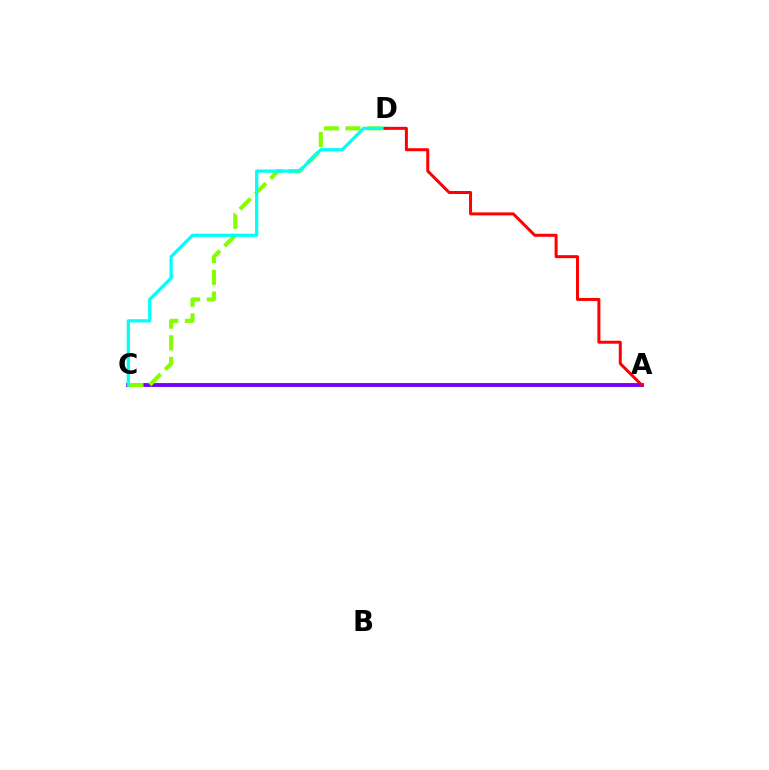{('A', 'C'): [{'color': '#7200ff', 'line_style': 'solid', 'thickness': 2.78}], ('C', 'D'): [{'color': '#84ff00', 'line_style': 'dashed', 'thickness': 2.94}, {'color': '#00fff6', 'line_style': 'solid', 'thickness': 2.33}], ('A', 'D'): [{'color': '#ff0000', 'line_style': 'solid', 'thickness': 2.15}]}